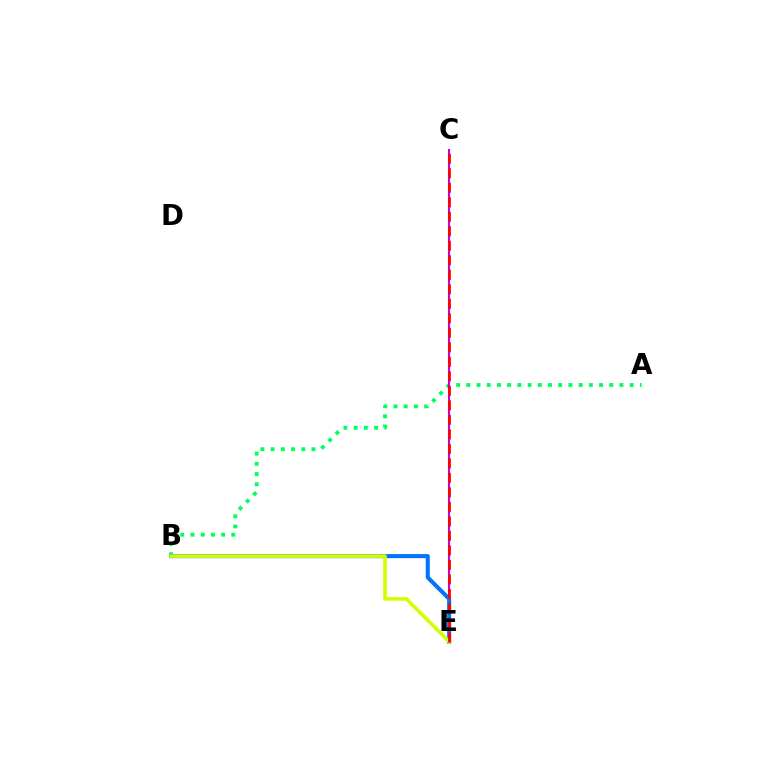{('A', 'B'): [{'color': '#00ff5c', 'line_style': 'dotted', 'thickness': 2.77}], ('C', 'E'): [{'color': '#b900ff', 'line_style': 'solid', 'thickness': 1.5}, {'color': '#ff0000', 'line_style': 'dashed', 'thickness': 1.97}], ('B', 'E'): [{'color': '#0074ff', 'line_style': 'solid', 'thickness': 2.93}, {'color': '#d1ff00', 'line_style': 'solid', 'thickness': 2.61}]}